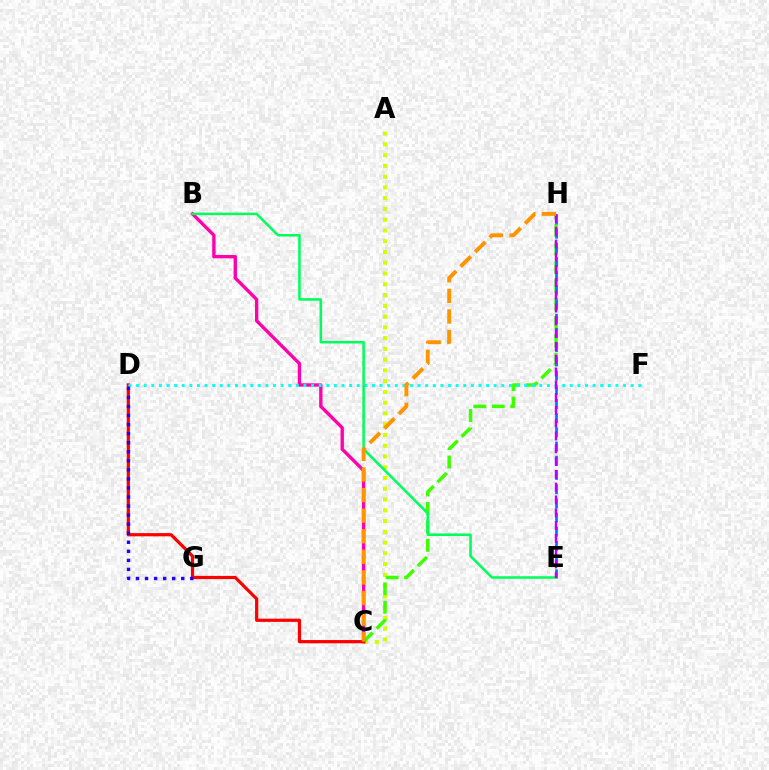{('A', 'C'): [{'color': '#d1ff00', 'line_style': 'dotted', 'thickness': 2.92}], ('C', 'H'): [{'color': '#3dff00', 'line_style': 'dashed', 'thickness': 2.5}, {'color': '#ff9400', 'line_style': 'dashed', 'thickness': 2.8}], ('B', 'C'): [{'color': '#ff00ac', 'line_style': 'solid', 'thickness': 2.4}], ('C', 'D'): [{'color': '#ff0000', 'line_style': 'solid', 'thickness': 2.31}], ('E', 'H'): [{'color': '#0074ff', 'line_style': 'dashed', 'thickness': 1.93}, {'color': '#b900ff', 'line_style': 'dashed', 'thickness': 1.74}], ('D', 'F'): [{'color': '#00fff6', 'line_style': 'dotted', 'thickness': 2.07}], ('D', 'G'): [{'color': '#2500ff', 'line_style': 'dotted', 'thickness': 2.46}], ('B', 'E'): [{'color': '#00ff5c', 'line_style': 'solid', 'thickness': 1.82}]}